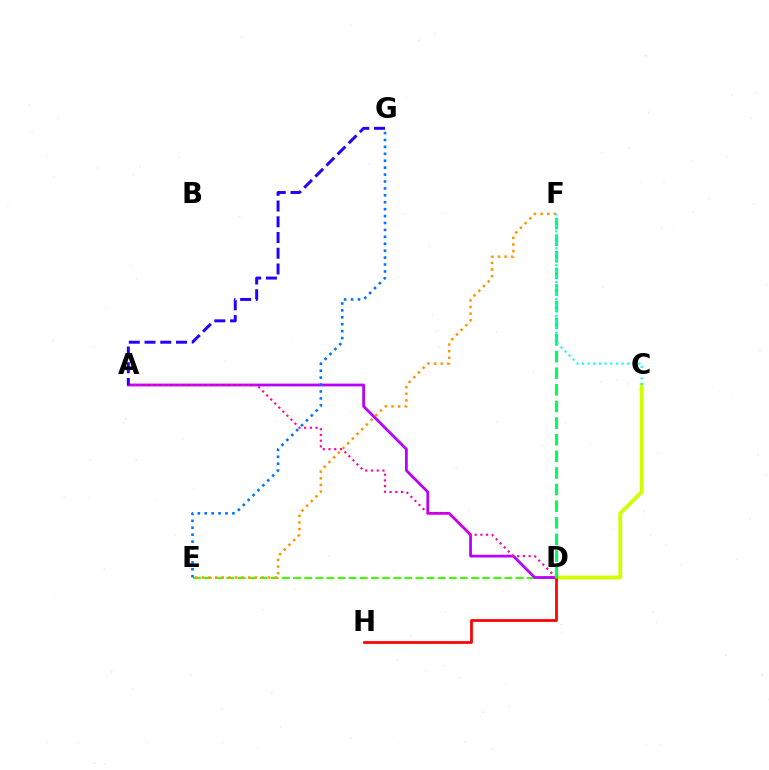{('D', 'E'): [{'color': '#3dff00', 'line_style': 'dashed', 'thickness': 1.51}], ('C', 'D'): [{'color': '#d1ff00', 'line_style': 'solid', 'thickness': 2.76}], ('E', 'F'): [{'color': '#ff9400', 'line_style': 'dotted', 'thickness': 1.8}], ('A', 'D'): [{'color': '#b900ff', 'line_style': 'solid', 'thickness': 1.99}, {'color': '#ff00ac', 'line_style': 'dotted', 'thickness': 1.55}], ('D', 'H'): [{'color': '#ff0000', 'line_style': 'solid', 'thickness': 1.97}], ('D', 'F'): [{'color': '#00ff5c', 'line_style': 'dashed', 'thickness': 2.26}], ('C', 'F'): [{'color': '#00fff6', 'line_style': 'dotted', 'thickness': 1.53}], ('E', 'G'): [{'color': '#0074ff', 'line_style': 'dotted', 'thickness': 1.88}], ('A', 'G'): [{'color': '#2500ff', 'line_style': 'dashed', 'thickness': 2.14}]}